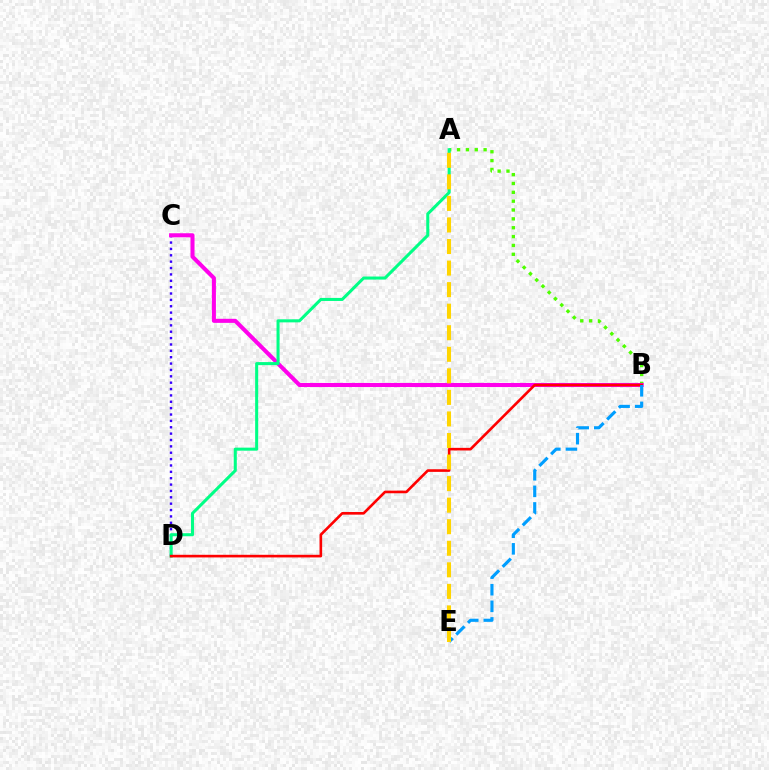{('C', 'D'): [{'color': '#3700ff', 'line_style': 'dotted', 'thickness': 1.73}], ('A', 'B'): [{'color': '#4fff00', 'line_style': 'dotted', 'thickness': 2.4}], ('B', 'C'): [{'color': '#ff00ed', 'line_style': 'solid', 'thickness': 2.92}], ('A', 'D'): [{'color': '#00ff86', 'line_style': 'solid', 'thickness': 2.2}], ('B', 'D'): [{'color': '#ff0000', 'line_style': 'solid', 'thickness': 1.89}], ('B', 'E'): [{'color': '#009eff', 'line_style': 'dashed', 'thickness': 2.25}], ('A', 'E'): [{'color': '#ffd500', 'line_style': 'dashed', 'thickness': 2.93}]}